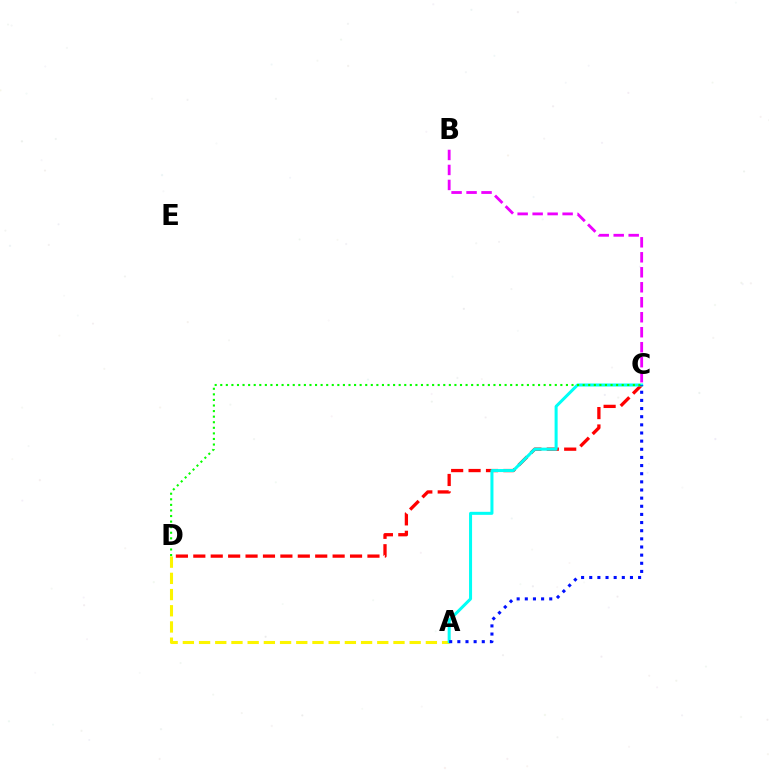{('C', 'D'): [{'color': '#ff0000', 'line_style': 'dashed', 'thickness': 2.37}, {'color': '#08ff00', 'line_style': 'dotted', 'thickness': 1.51}], ('A', 'D'): [{'color': '#fcf500', 'line_style': 'dashed', 'thickness': 2.2}], ('A', 'C'): [{'color': '#00fff6', 'line_style': 'solid', 'thickness': 2.18}, {'color': '#0010ff', 'line_style': 'dotted', 'thickness': 2.21}], ('B', 'C'): [{'color': '#ee00ff', 'line_style': 'dashed', 'thickness': 2.04}]}